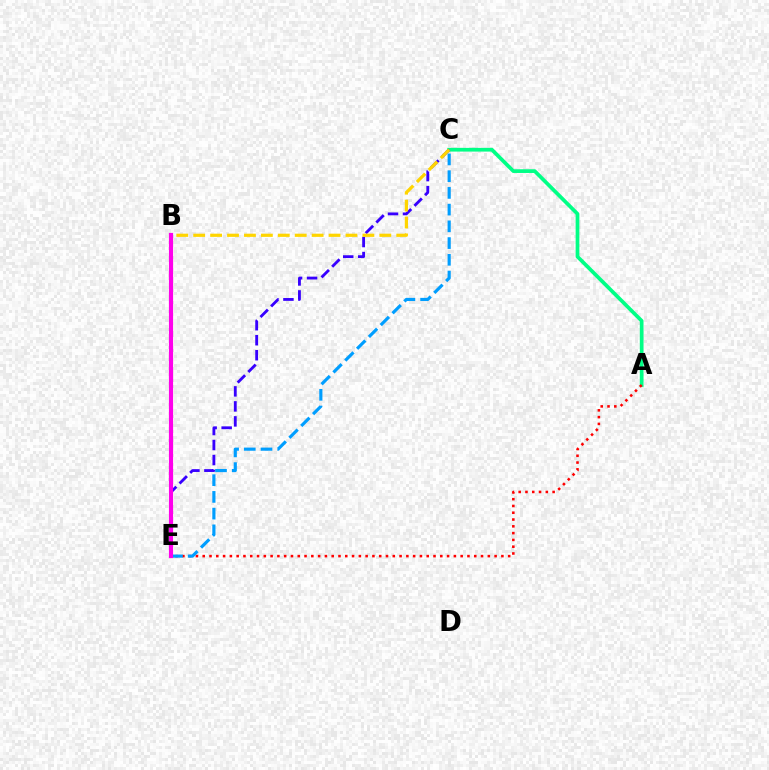{('A', 'C'): [{'color': '#00ff86', 'line_style': 'solid', 'thickness': 2.68}], ('B', 'E'): [{'color': '#4fff00', 'line_style': 'dotted', 'thickness': 2.84}, {'color': '#ff00ed', 'line_style': 'solid', 'thickness': 2.99}], ('A', 'E'): [{'color': '#ff0000', 'line_style': 'dotted', 'thickness': 1.84}], ('C', 'E'): [{'color': '#3700ff', 'line_style': 'dashed', 'thickness': 2.04}, {'color': '#009eff', 'line_style': 'dashed', 'thickness': 2.27}], ('B', 'C'): [{'color': '#ffd500', 'line_style': 'dashed', 'thickness': 2.3}]}